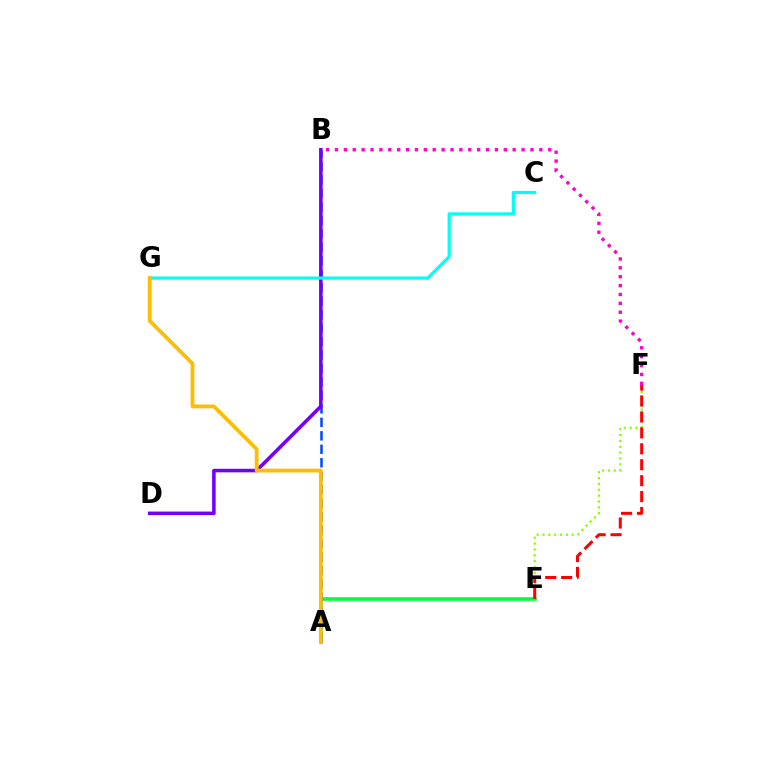{('A', 'E'): [{'color': '#00ff39', 'line_style': 'solid', 'thickness': 2.59}], ('A', 'B'): [{'color': '#004bff', 'line_style': 'dashed', 'thickness': 1.83}], ('B', 'D'): [{'color': '#7200ff', 'line_style': 'solid', 'thickness': 2.55}], ('E', 'F'): [{'color': '#84ff00', 'line_style': 'dotted', 'thickness': 1.59}, {'color': '#ff0000', 'line_style': 'dashed', 'thickness': 2.16}], ('C', 'G'): [{'color': '#00fff6', 'line_style': 'solid', 'thickness': 2.29}], ('A', 'G'): [{'color': '#ffbd00', 'line_style': 'solid', 'thickness': 2.74}], ('B', 'F'): [{'color': '#ff00cf', 'line_style': 'dotted', 'thickness': 2.41}]}